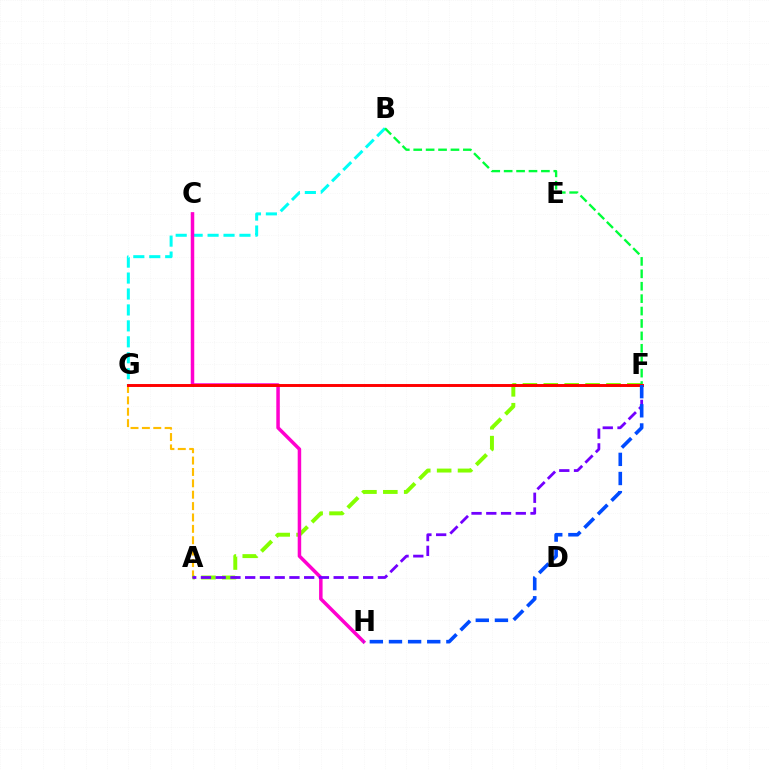{('B', 'G'): [{'color': '#00fff6', 'line_style': 'dashed', 'thickness': 2.17}], ('A', 'G'): [{'color': '#ffbd00', 'line_style': 'dashed', 'thickness': 1.55}], ('A', 'F'): [{'color': '#84ff00', 'line_style': 'dashed', 'thickness': 2.84}, {'color': '#7200ff', 'line_style': 'dashed', 'thickness': 2.0}], ('B', 'F'): [{'color': '#00ff39', 'line_style': 'dashed', 'thickness': 1.69}], ('C', 'H'): [{'color': '#ff00cf', 'line_style': 'solid', 'thickness': 2.52}], ('F', 'G'): [{'color': '#ff0000', 'line_style': 'solid', 'thickness': 2.11}], ('F', 'H'): [{'color': '#004bff', 'line_style': 'dashed', 'thickness': 2.6}]}